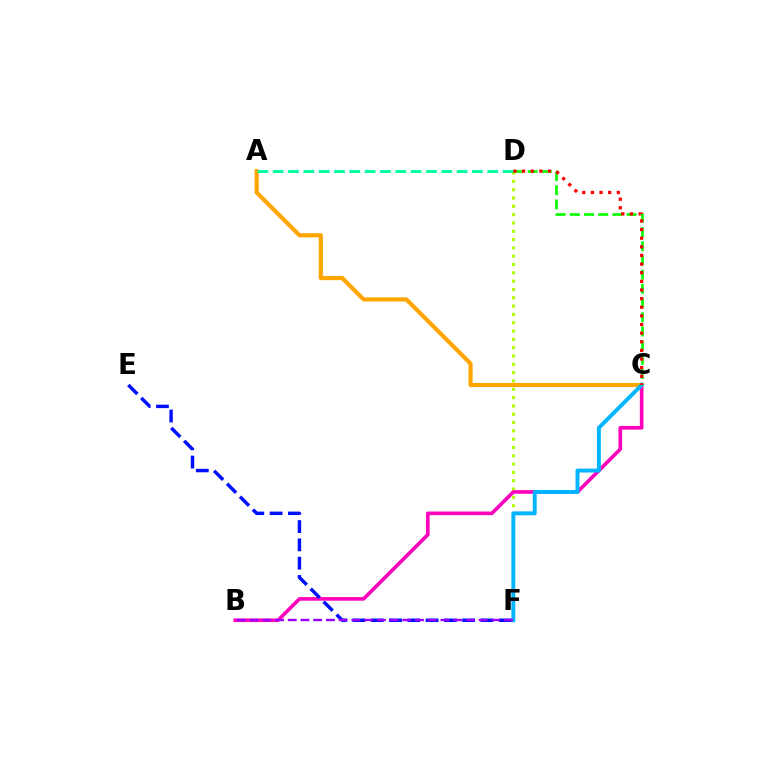{('D', 'F'): [{'color': '#b3ff00', 'line_style': 'dotted', 'thickness': 2.26}], ('B', 'C'): [{'color': '#ff00bd', 'line_style': 'solid', 'thickness': 2.6}], ('C', 'D'): [{'color': '#08ff00', 'line_style': 'dashed', 'thickness': 1.93}, {'color': '#ff0000', 'line_style': 'dotted', 'thickness': 2.35}], ('A', 'C'): [{'color': '#ffa500', 'line_style': 'solid', 'thickness': 2.98}], ('E', 'F'): [{'color': '#0010ff', 'line_style': 'dashed', 'thickness': 2.49}], ('A', 'D'): [{'color': '#00ff9d', 'line_style': 'dashed', 'thickness': 2.08}], ('C', 'F'): [{'color': '#00b5ff', 'line_style': 'solid', 'thickness': 2.81}], ('B', 'F'): [{'color': '#9b00ff', 'line_style': 'dashed', 'thickness': 1.73}]}